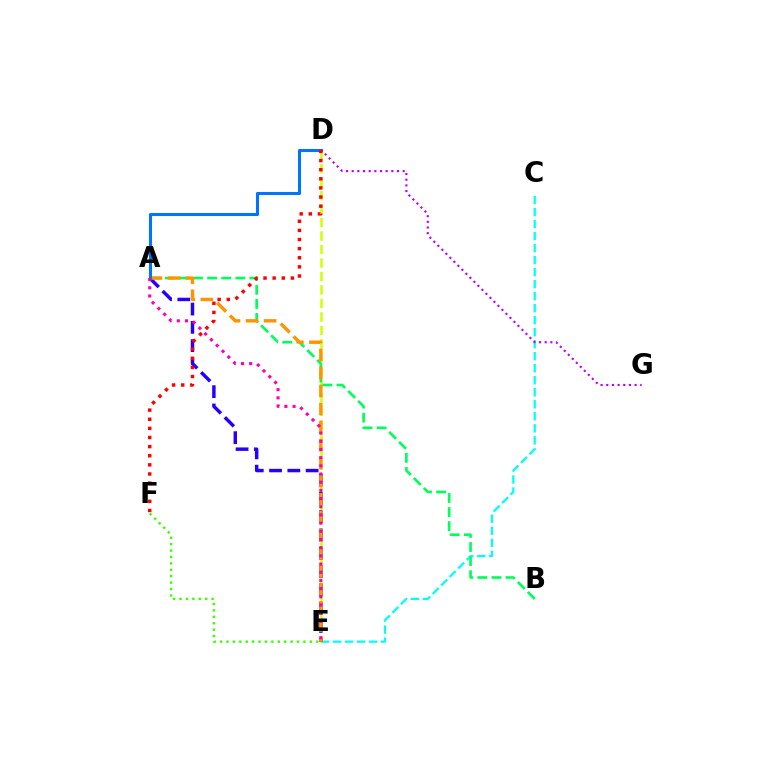{('C', 'E'): [{'color': '#00fff6', 'line_style': 'dashed', 'thickness': 1.63}], ('D', 'E'): [{'color': '#d1ff00', 'line_style': 'dashed', 'thickness': 1.83}], ('D', 'G'): [{'color': '#b900ff', 'line_style': 'dotted', 'thickness': 1.54}], ('A', 'B'): [{'color': '#00ff5c', 'line_style': 'dashed', 'thickness': 1.91}], ('A', 'E'): [{'color': '#2500ff', 'line_style': 'dashed', 'thickness': 2.48}, {'color': '#ff9400', 'line_style': 'dashed', 'thickness': 2.45}, {'color': '#ff00ac', 'line_style': 'dotted', 'thickness': 2.22}], ('A', 'D'): [{'color': '#0074ff', 'line_style': 'solid', 'thickness': 2.21}], ('D', 'F'): [{'color': '#ff0000', 'line_style': 'dotted', 'thickness': 2.48}], ('E', 'F'): [{'color': '#3dff00', 'line_style': 'dotted', 'thickness': 1.74}]}